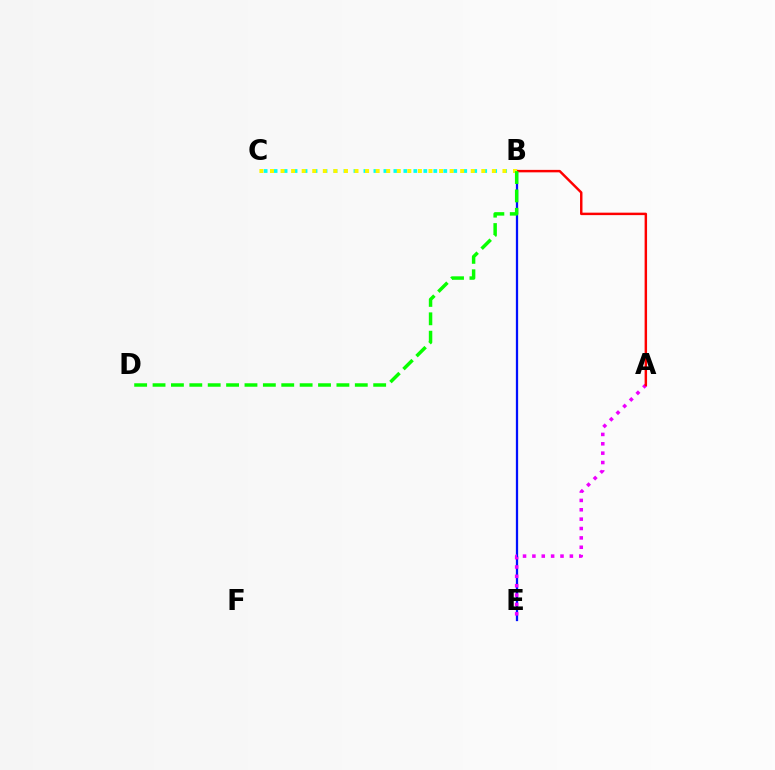{('B', 'E'): [{'color': '#0010ff', 'line_style': 'solid', 'thickness': 1.63}], ('B', 'C'): [{'color': '#00fff6', 'line_style': 'dotted', 'thickness': 2.71}, {'color': '#fcf500', 'line_style': 'dotted', 'thickness': 2.87}], ('A', 'E'): [{'color': '#ee00ff', 'line_style': 'dotted', 'thickness': 2.55}], ('A', 'B'): [{'color': '#ff0000', 'line_style': 'solid', 'thickness': 1.77}], ('B', 'D'): [{'color': '#08ff00', 'line_style': 'dashed', 'thickness': 2.5}]}